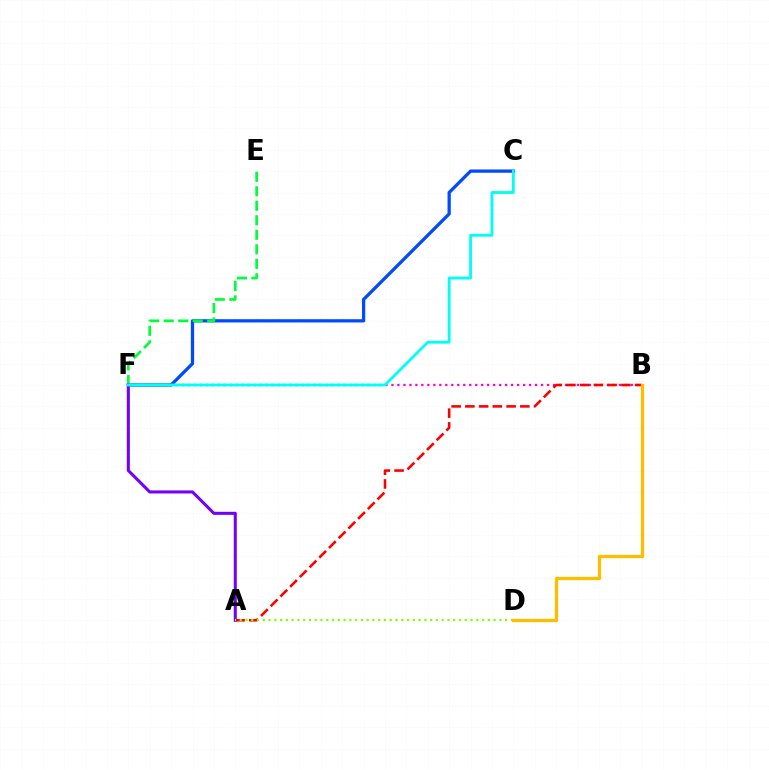{('C', 'F'): [{'color': '#004bff', 'line_style': 'solid', 'thickness': 2.35}, {'color': '#00fff6', 'line_style': 'solid', 'thickness': 2.04}], ('E', 'F'): [{'color': '#00ff39', 'line_style': 'dashed', 'thickness': 1.97}], ('A', 'F'): [{'color': '#7200ff', 'line_style': 'solid', 'thickness': 2.2}], ('B', 'F'): [{'color': '#ff00cf', 'line_style': 'dotted', 'thickness': 1.63}], ('A', 'B'): [{'color': '#ff0000', 'line_style': 'dashed', 'thickness': 1.87}], ('A', 'D'): [{'color': '#84ff00', 'line_style': 'dotted', 'thickness': 1.57}], ('B', 'D'): [{'color': '#ffbd00', 'line_style': 'solid', 'thickness': 2.36}]}